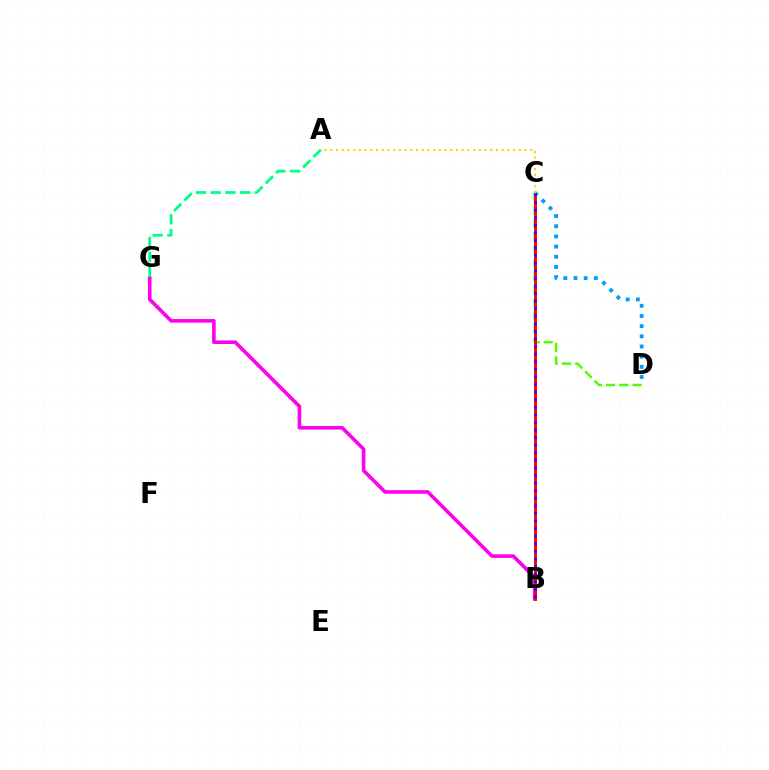{('B', 'G'): [{'color': '#ff00ed', 'line_style': 'solid', 'thickness': 2.59}], ('A', 'G'): [{'color': '#00ff86', 'line_style': 'dashed', 'thickness': 2.0}], ('C', 'D'): [{'color': '#4fff00', 'line_style': 'dashed', 'thickness': 1.8}, {'color': '#009eff', 'line_style': 'dotted', 'thickness': 2.76}], ('B', 'C'): [{'color': '#ff0000', 'line_style': 'solid', 'thickness': 2.09}, {'color': '#3700ff', 'line_style': 'dotted', 'thickness': 2.06}], ('A', 'C'): [{'color': '#ffd500', 'line_style': 'dotted', 'thickness': 1.55}]}